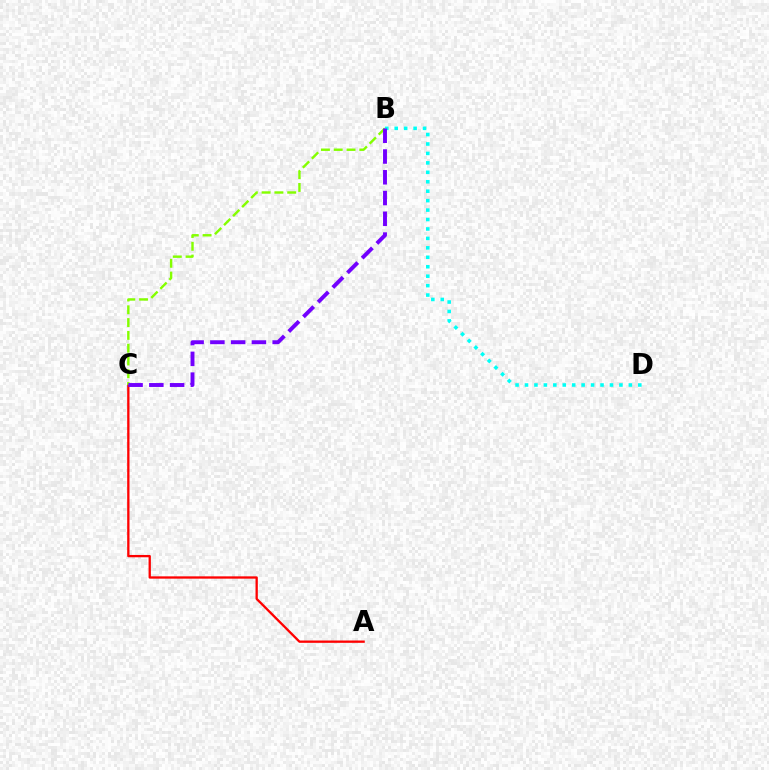{('A', 'C'): [{'color': '#ff0000', 'line_style': 'solid', 'thickness': 1.66}], ('B', 'C'): [{'color': '#84ff00', 'line_style': 'dashed', 'thickness': 1.74}, {'color': '#7200ff', 'line_style': 'dashed', 'thickness': 2.82}], ('B', 'D'): [{'color': '#00fff6', 'line_style': 'dotted', 'thickness': 2.57}]}